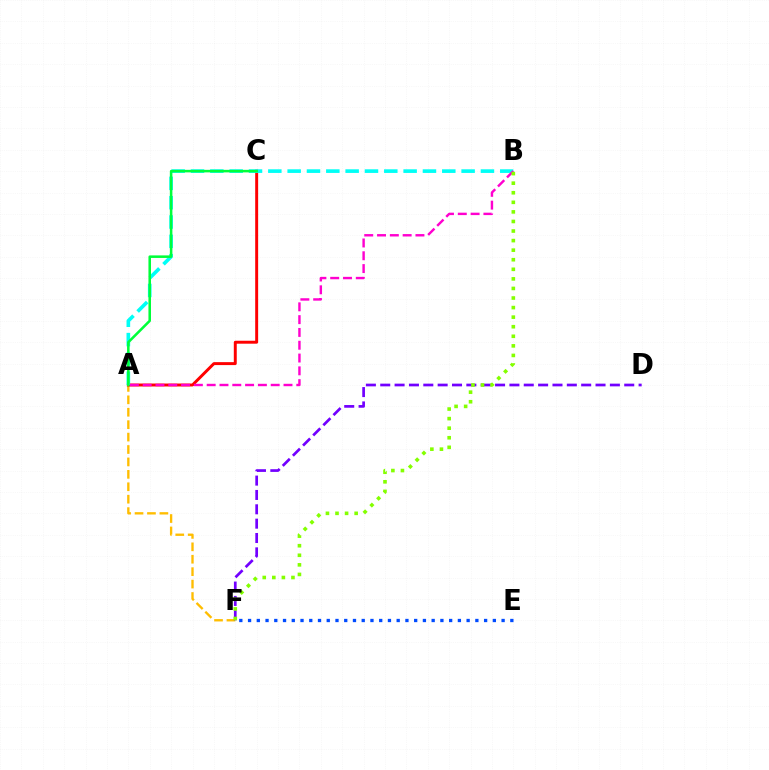{('A', 'F'): [{'color': '#ffbd00', 'line_style': 'dashed', 'thickness': 1.69}], ('A', 'C'): [{'color': '#ff0000', 'line_style': 'solid', 'thickness': 2.12}, {'color': '#00ff39', 'line_style': 'solid', 'thickness': 1.84}], ('A', 'B'): [{'color': '#00fff6', 'line_style': 'dashed', 'thickness': 2.63}, {'color': '#ff00cf', 'line_style': 'dashed', 'thickness': 1.74}], ('D', 'F'): [{'color': '#7200ff', 'line_style': 'dashed', 'thickness': 1.95}], ('E', 'F'): [{'color': '#004bff', 'line_style': 'dotted', 'thickness': 2.38}], ('B', 'F'): [{'color': '#84ff00', 'line_style': 'dotted', 'thickness': 2.6}]}